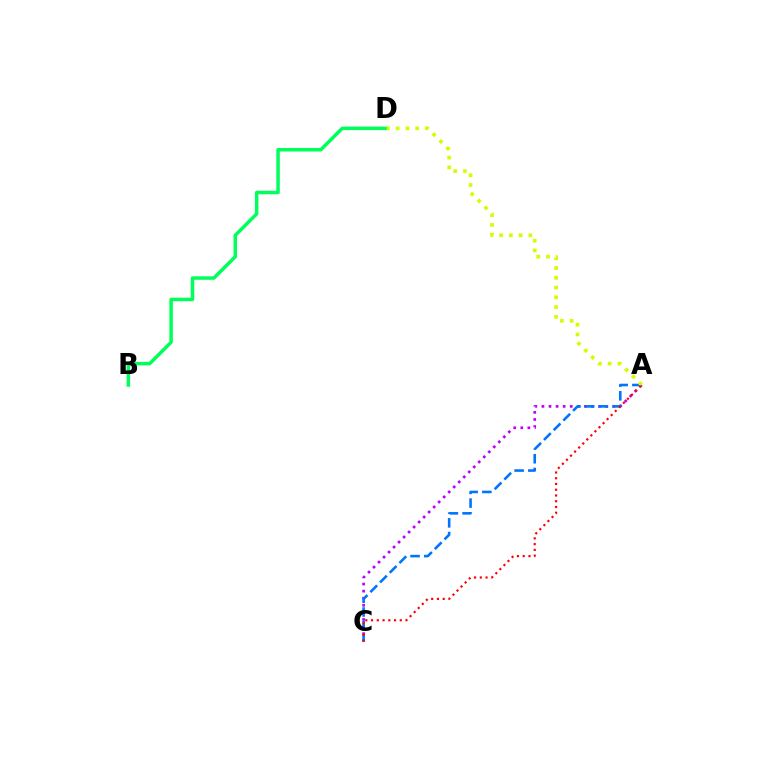{('A', 'C'): [{'color': '#b900ff', 'line_style': 'dotted', 'thickness': 1.93}, {'color': '#0074ff', 'line_style': 'dashed', 'thickness': 1.86}, {'color': '#ff0000', 'line_style': 'dotted', 'thickness': 1.56}], ('A', 'D'): [{'color': '#d1ff00', 'line_style': 'dotted', 'thickness': 2.65}], ('B', 'D'): [{'color': '#00ff5c', 'line_style': 'solid', 'thickness': 2.51}]}